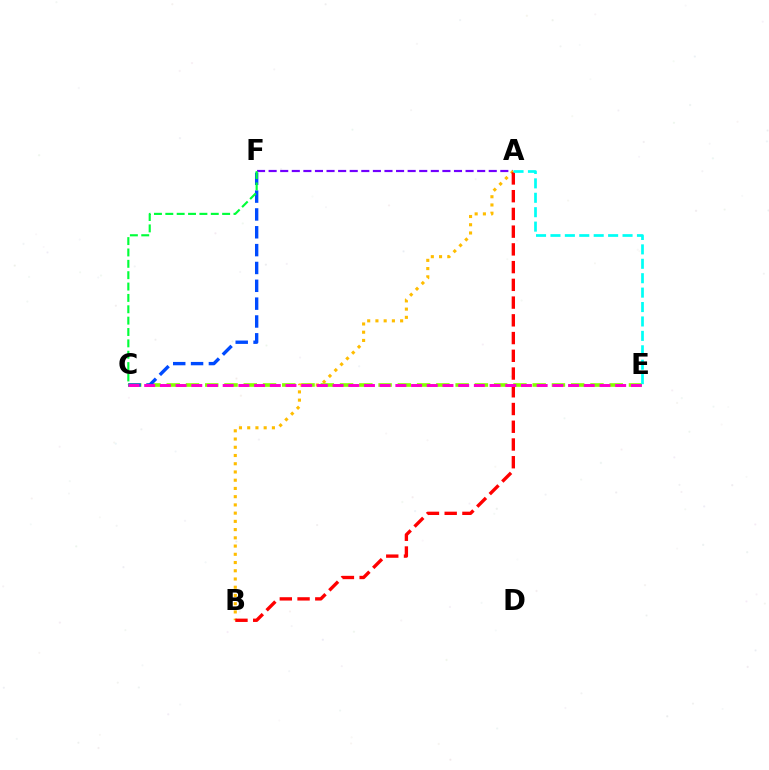{('C', 'E'): [{'color': '#84ff00', 'line_style': 'dashed', 'thickness': 2.62}, {'color': '#ff00cf', 'line_style': 'dashed', 'thickness': 2.13}], ('A', 'F'): [{'color': '#7200ff', 'line_style': 'dashed', 'thickness': 1.57}], ('A', 'B'): [{'color': '#ffbd00', 'line_style': 'dotted', 'thickness': 2.24}, {'color': '#ff0000', 'line_style': 'dashed', 'thickness': 2.41}], ('A', 'E'): [{'color': '#00fff6', 'line_style': 'dashed', 'thickness': 1.96}], ('C', 'F'): [{'color': '#004bff', 'line_style': 'dashed', 'thickness': 2.42}, {'color': '#00ff39', 'line_style': 'dashed', 'thickness': 1.54}]}